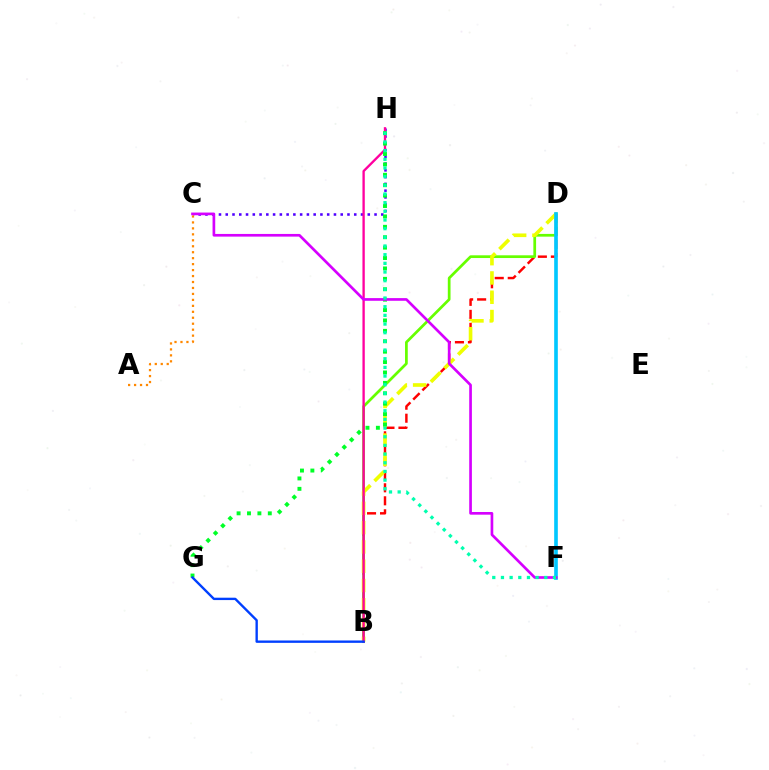{('B', 'D'): [{'color': '#ff0000', 'line_style': 'dashed', 'thickness': 1.77}, {'color': '#66ff00', 'line_style': 'solid', 'thickness': 1.97}, {'color': '#eeff00', 'line_style': 'dashed', 'thickness': 2.62}], ('C', 'H'): [{'color': '#4f00ff', 'line_style': 'dotted', 'thickness': 1.84}], ('A', 'C'): [{'color': '#ff8800', 'line_style': 'dotted', 'thickness': 1.62}], ('B', 'H'): [{'color': '#ff00a0', 'line_style': 'solid', 'thickness': 1.68}], ('D', 'F'): [{'color': '#00c7ff', 'line_style': 'solid', 'thickness': 2.62}], ('G', 'H'): [{'color': '#00ff27', 'line_style': 'dotted', 'thickness': 2.83}], ('C', 'F'): [{'color': '#d600ff', 'line_style': 'solid', 'thickness': 1.92}], ('F', 'H'): [{'color': '#00ffaf', 'line_style': 'dotted', 'thickness': 2.36}], ('B', 'G'): [{'color': '#003fff', 'line_style': 'solid', 'thickness': 1.71}]}